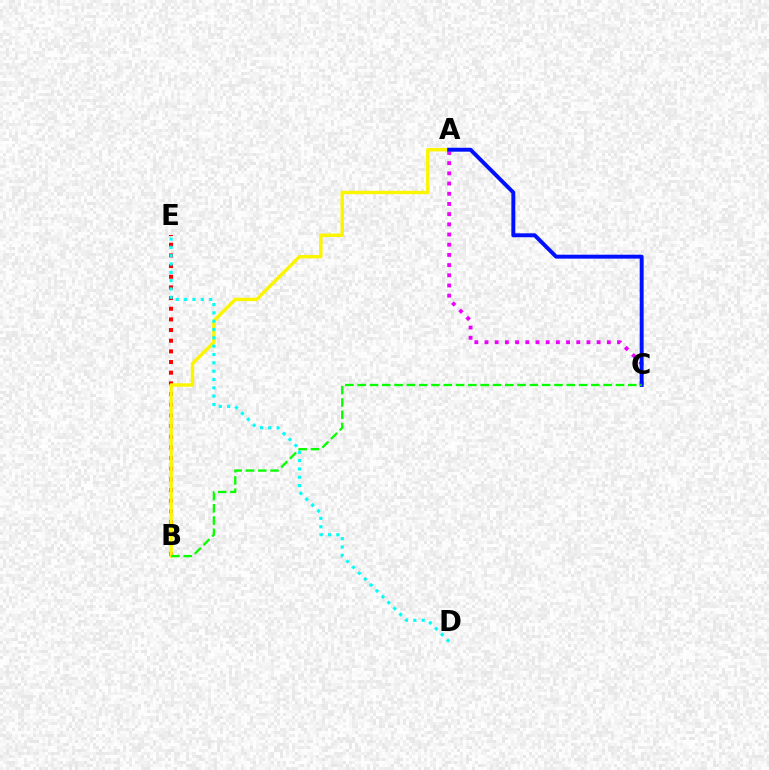{('A', 'C'): [{'color': '#ee00ff', 'line_style': 'dotted', 'thickness': 2.77}, {'color': '#0010ff', 'line_style': 'solid', 'thickness': 2.83}], ('B', 'E'): [{'color': '#ff0000', 'line_style': 'dotted', 'thickness': 2.9}], ('A', 'B'): [{'color': '#fcf500', 'line_style': 'solid', 'thickness': 2.47}], ('D', 'E'): [{'color': '#00fff6', 'line_style': 'dotted', 'thickness': 2.26}], ('B', 'C'): [{'color': '#08ff00', 'line_style': 'dashed', 'thickness': 1.67}]}